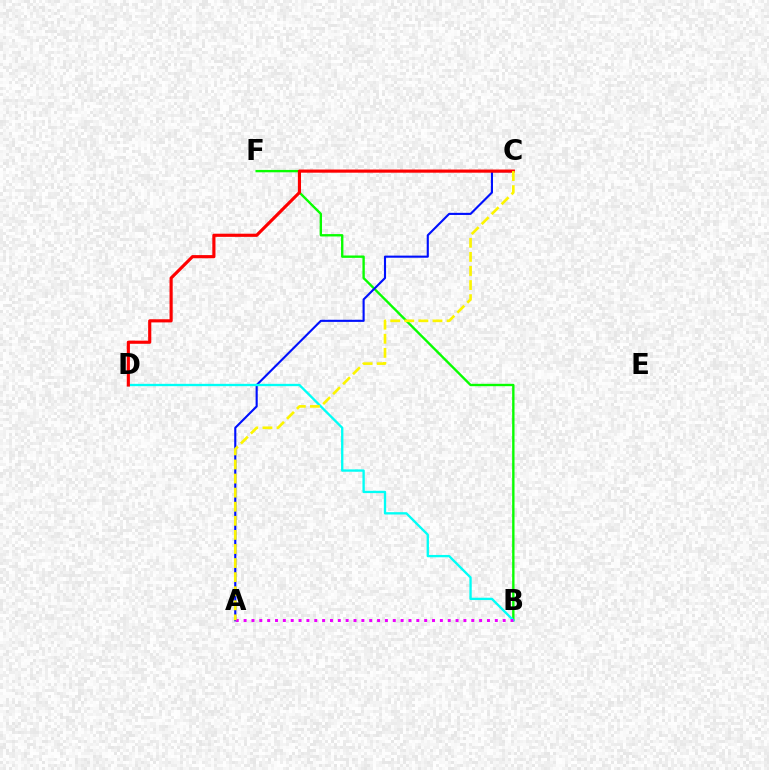{('B', 'F'): [{'color': '#08ff00', 'line_style': 'solid', 'thickness': 1.7}], ('A', 'C'): [{'color': '#0010ff', 'line_style': 'solid', 'thickness': 1.53}, {'color': '#fcf500', 'line_style': 'dashed', 'thickness': 1.91}], ('B', 'D'): [{'color': '#00fff6', 'line_style': 'solid', 'thickness': 1.68}], ('A', 'B'): [{'color': '#ee00ff', 'line_style': 'dotted', 'thickness': 2.13}], ('C', 'D'): [{'color': '#ff0000', 'line_style': 'solid', 'thickness': 2.27}]}